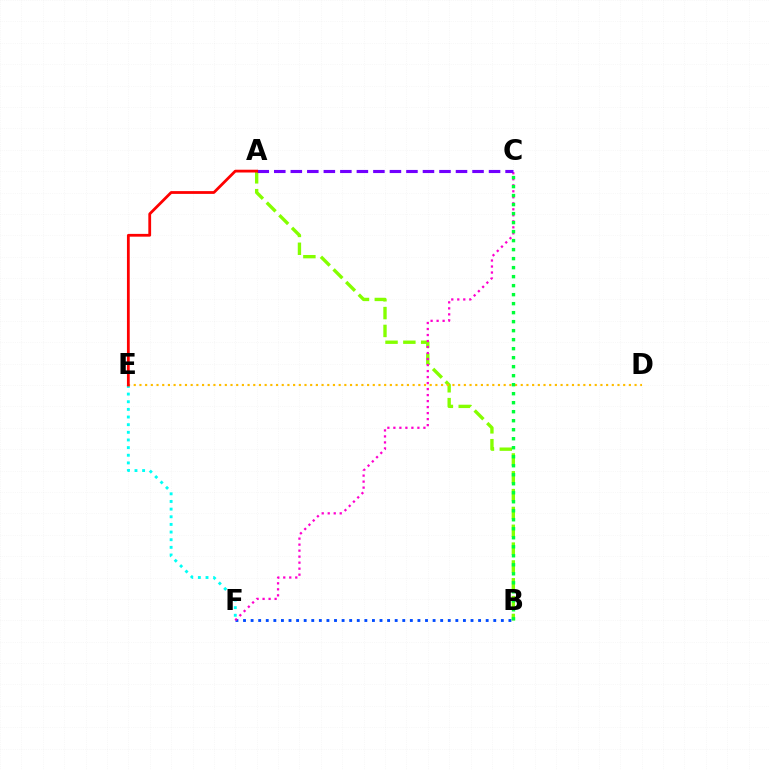{('E', 'F'): [{'color': '#00fff6', 'line_style': 'dotted', 'thickness': 2.08}], ('A', 'B'): [{'color': '#84ff00', 'line_style': 'dashed', 'thickness': 2.42}], ('D', 'E'): [{'color': '#ffbd00', 'line_style': 'dotted', 'thickness': 1.55}], ('B', 'F'): [{'color': '#004bff', 'line_style': 'dotted', 'thickness': 2.06}], ('C', 'F'): [{'color': '#ff00cf', 'line_style': 'dotted', 'thickness': 1.63}], ('A', 'C'): [{'color': '#7200ff', 'line_style': 'dashed', 'thickness': 2.24}], ('B', 'C'): [{'color': '#00ff39', 'line_style': 'dotted', 'thickness': 2.45}], ('A', 'E'): [{'color': '#ff0000', 'line_style': 'solid', 'thickness': 2.0}]}